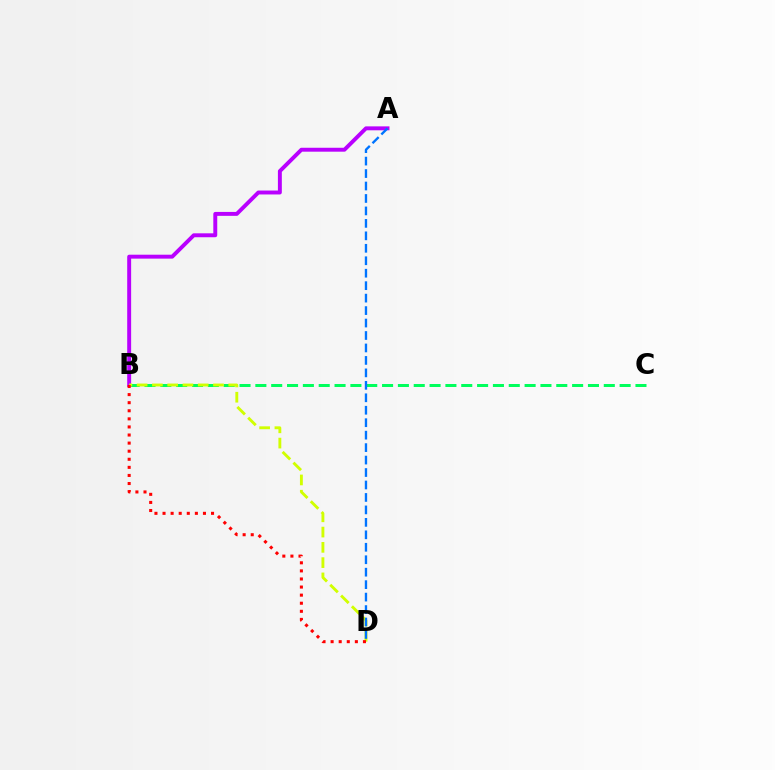{('B', 'C'): [{'color': '#00ff5c', 'line_style': 'dashed', 'thickness': 2.15}], ('A', 'B'): [{'color': '#b900ff', 'line_style': 'solid', 'thickness': 2.82}], ('B', 'D'): [{'color': '#d1ff00', 'line_style': 'dashed', 'thickness': 2.07}, {'color': '#ff0000', 'line_style': 'dotted', 'thickness': 2.2}], ('A', 'D'): [{'color': '#0074ff', 'line_style': 'dashed', 'thickness': 1.69}]}